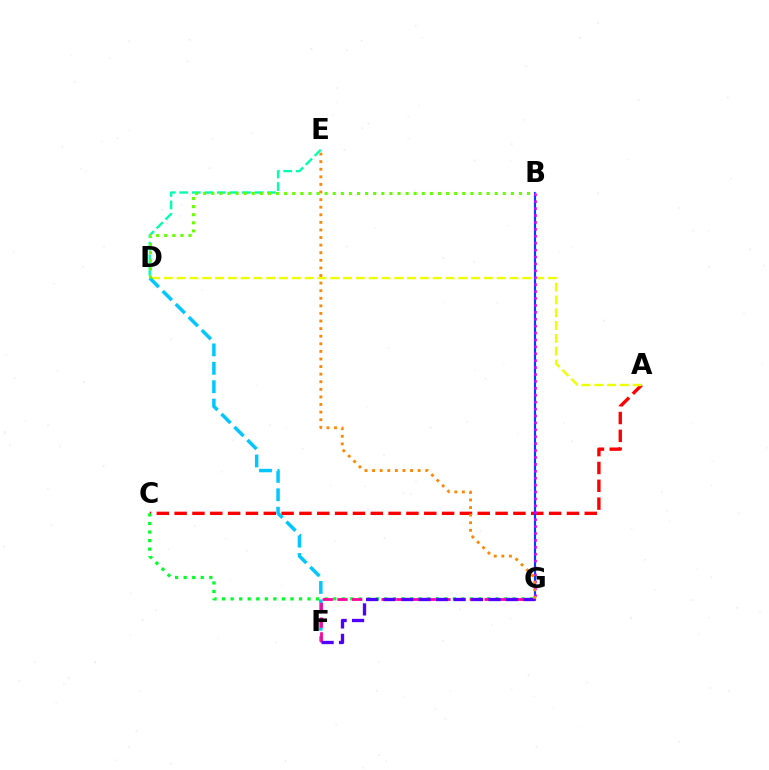{('D', 'E'): [{'color': '#00ffaf', 'line_style': 'dashed', 'thickness': 1.7}], ('A', 'C'): [{'color': '#ff0000', 'line_style': 'dashed', 'thickness': 2.42}], ('B', 'G'): [{'color': '#003fff', 'line_style': 'solid', 'thickness': 1.54}, {'color': '#d600ff', 'line_style': 'dotted', 'thickness': 1.88}], ('A', 'D'): [{'color': '#eeff00', 'line_style': 'dashed', 'thickness': 1.74}], ('D', 'F'): [{'color': '#00c7ff', 'line_style': 'dashed', 'thickness': 2.5}], ('C', 'G'): [{'color': '#00ff27', 'line_style': 'dotted', 'thickness': 2.32}], ('F', 'G'): [{'color': '#ff00a0', 'line_style': 'dashed', 'thickness': 2.0}, {'color': '#4f00ff', 'line_style': 'dashed', 'thickness': 2.38}], ('B', 'D'): [{'color': '#66ff00', 'line_style': 'dotted', 'thickness': 2.2}], ('E', 'G'): [{'color': '#ff8800', 'line_style': 'dotted', 'thickness': 2.06}]}